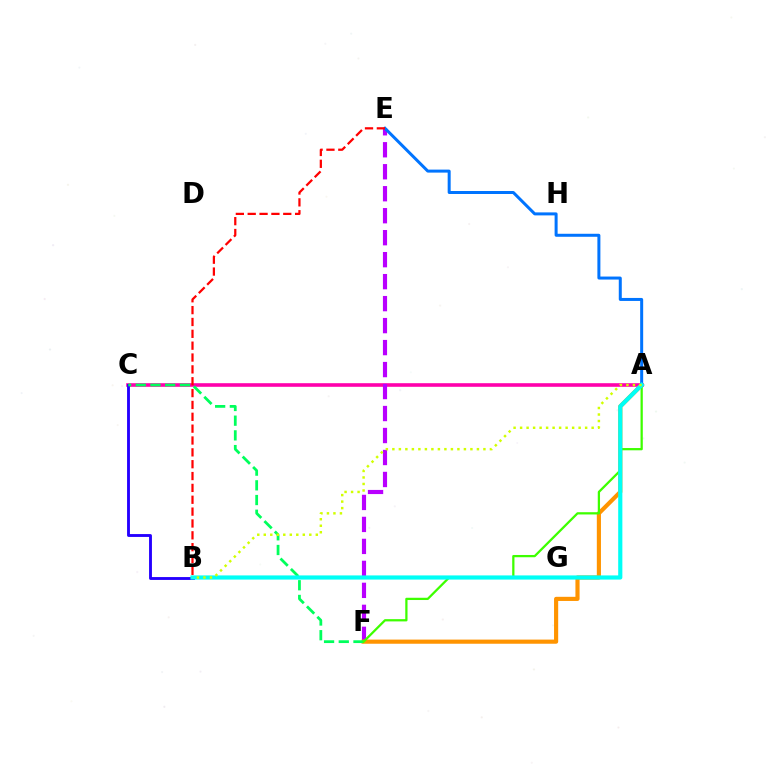{('A', 'C'): [{'color': '#ff00ac', 'line_style': 'solid', 'thickness': 2.6}], ('E', 'F'): [{'color': '#b900ff', 'line_style': 'dashed', 'thickness': 2.99}], ('A', 'F'): [{'color': '#ff9400', 'line_style': 'solid', 'thickness': 2.99}, {'color': '#3dff00', 'line_style': 'solid', 'thickness': 1.63}], ('B', 'C'): [{'color': '#2500ff', 'line_style': 'solid', 'thickness': 2.06}], ('C', 'F'): [{'color': '#00ff5c', 'line_style': 'dashed', 'thickness': 2.0}], ('A', 'E'): [{'color': '#0074ff', 'line_style': 'solid', 'thickness': 2.16}], ('A', 'B'): [{'color': '#00fff6', 'line_style': 'solid', 'thickness': 3.0}, {'color': '#d1ff00', 'line_style': 'dotted', 'thickness': 1.77}], ('B', 'E'): [{'color': '#ff0000', 'line_style': 'dashed', 'thickness': 1.61}]}